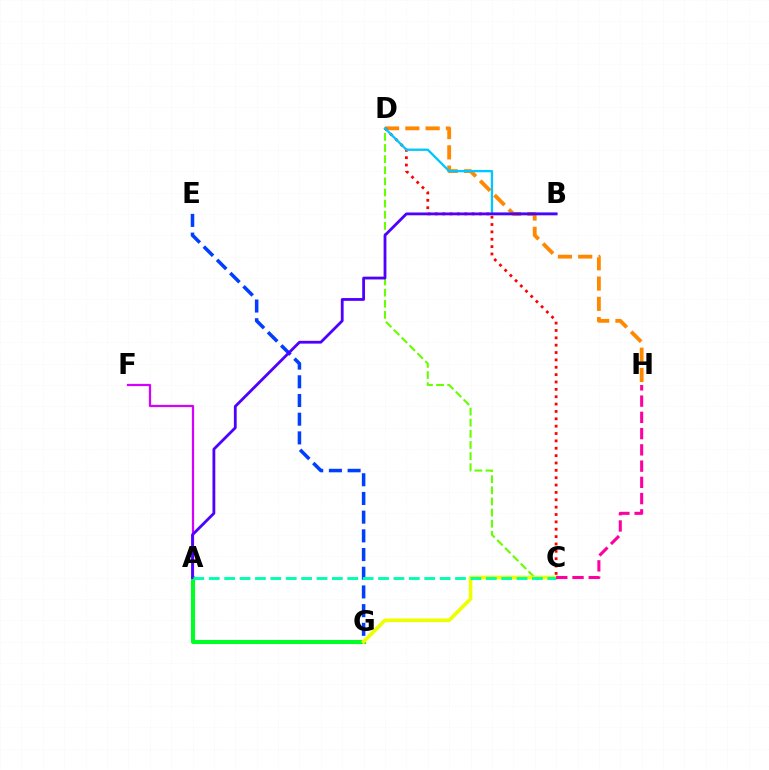{('D', 'H'): [{'color': '#ff8800', 'line_style': 'dashed', 'thickness': 2.75}], ('C', 'D'): [{'color': '#66ff00', 'line_style': 'dashed', 'thickness': 1.51}, {'color': '#ff0000', 'line_style': 'dotted', 'thickness': 2.0}], ('A', 'F'): [{'color': '#d600ff', 'line_style': 'solid', 'thickness': 1.6}], ('E', 'G'): [{'color': '#003fff', 'line_style': 'dashed', 'thickness': 2.54}], ('B', 'D'): [{'color': '#00c7ff', 'line_style': 'solid', 'thickness': 1.67}], ('A', 'G'): [{'color': '#00ff27', 'line_style': 'solid', 'thickness': 2.94}], ('C', 'G'): [{'color': '#eeff00', 'line_style': 'solid', 'thickness': 2.64}], ('A', 'B'): [{'color': '#4f00ff', 'line_style': 'solid', 'thickness': 2.02}], ('A', 'C'): [{'color': '#00ffaf', 'line_style': 'dashed', 'thickness': 2.09}], ('C', 'H'): [{'color': '#ff00a0', 'line_style': 'dashed', 'thickness': 2.21}]}